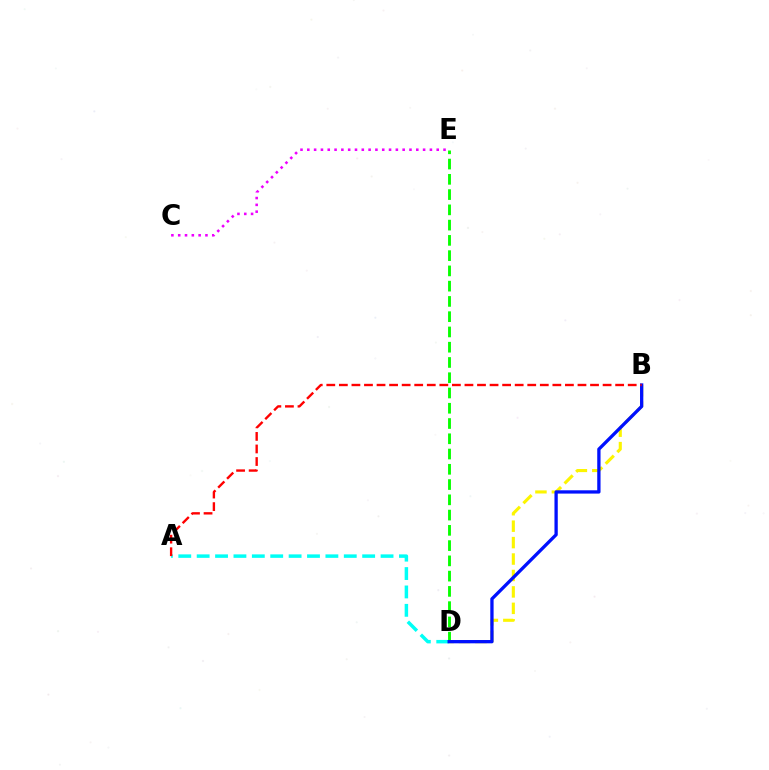{('B', 'D'): [{'color': '#fcf500', 'line_style': 'dashed', 'thickness': 2.23}, {'color': '#0010ff', 'line_style': 'solid', 'thickness': 2.37}], ('C', 'E'): [{'color': '#ee00ff', 'line_style': 'dotted', 'thickness': 1.85}], ('A', 'D'): [{'color': '#00fff6', 'line_style': 'dashed', 'thickness': 2.5}], ('D', 'E'): [{'color': '#08ff00', 'line_style': 'dashed', 'thickness': 2.07}], ('A', 'B'): [{'color': '#ff0000', 'line_style': 'dashed', 'thickness': 1.71}]}